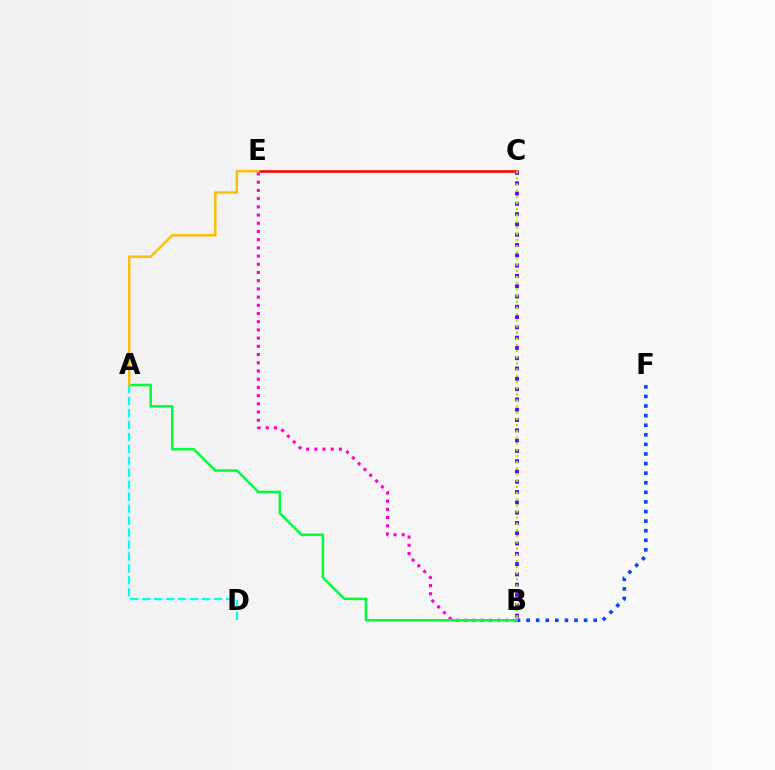{('B', 'F'): [{'color': '#004bff', 'line_style': 'dotted', 'thickness': 2.61}], ('C', 'E'): [{'color': '#ff0000', 'line_style': 'solid', 'thickness': 1.86}], ('B', 'E'): [{'color': '#ff00cf', 'line_style': 'dotted', 'thickness': 2.23}], ('B', 'C'): [{'color': '#7200ff', 'line_style': 'dotted', 'thickness': 2.8}, {'color': '#84ff00', 'line_style': 'dotted', 'thickness': 1.68}], ('A', 'D'): [{'color': '#00fff6', 'line_style': 'dashed', 'thickness': 1.62}], ('A', 'B'): [{'color': '#00ff39', 'line_style': 'solid', 'thickness': 1.82}], ('A', 'E'): [{'color': '#ffbd00', 'line_style': 'solid', 'thickness': 1.75}]}